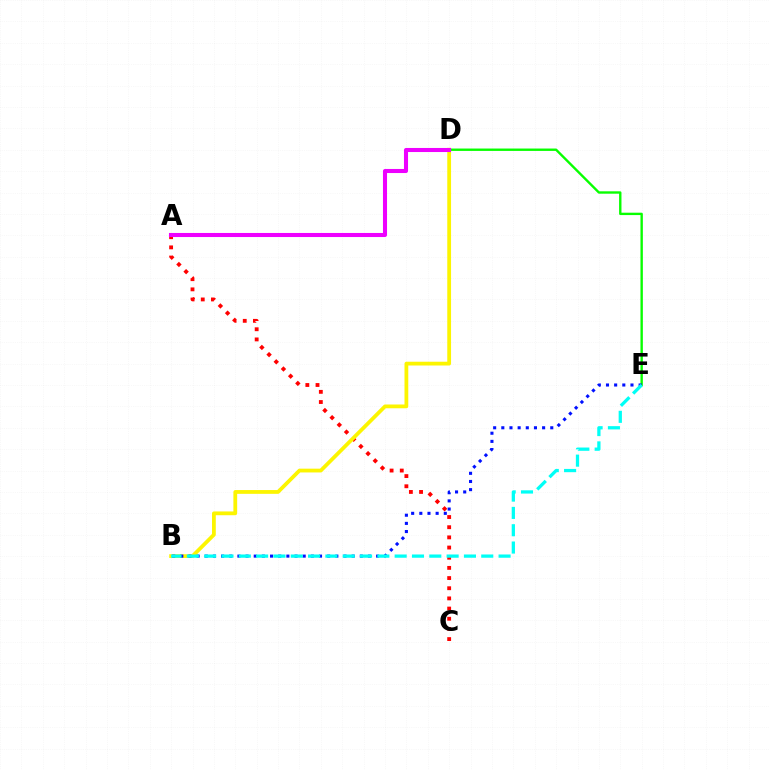{('A', 'C'): [{'color': '#ff0000', 'line_style': 'dotted', 'thickness': 2.76}], ('B', 'D'): [{'color': '#fcf500', 'line_style': 'solid', 'thickness': 2.72}], ('D', 'E'): [{'color': '#08ff00', 'line_style': 'solid', 'thickness': 1.71}], ('B', 'E'): [{'color': '#0010ff', 'line_style': 'dotted', 'thickness': 2.22}, {'color': '#00fff6', 'line_style': 'dashed', 'thickness': 2.35}], ('A', 'D'): [{'color': '#ee00ff', 'line_style': 'solid', 'thickness': 2.93}]}